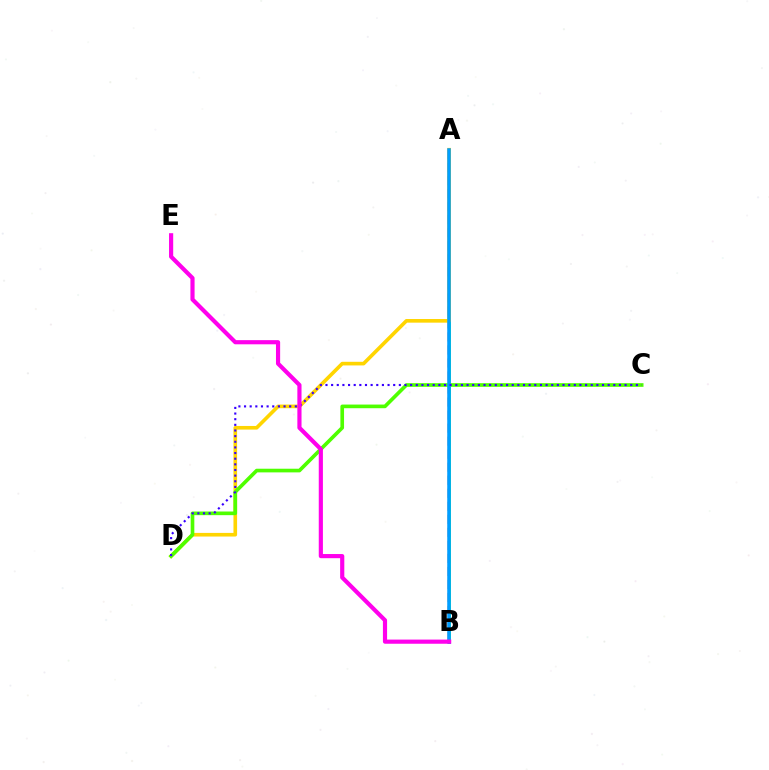{('A', 'B'): [{'color': '#ff0000', 'line_style': 'dashed', 'thickness': 1.77}, {'color': '#00ff86', 'line_style': 'solid', 'thickness': 2.04}, {'color': '#009eff', 'line_style': 'solid', 'thickness': 2.54}], ('A', 'D'): [{'color': '#ffd500', 'line_style': 'solid', 'thickness': 2.62}], ('C', 'D'): [{'color': '#4fff00', 'line_style': 'solid', 'thickness': 2.63}, {'color': '#3700ff', 'line_style': 'dotted', 'thickness': 1.53}], ('B', 'E'): [{'color': '#ff00ed', 'line_style': 'solid', 'thickness': 3.0}]}